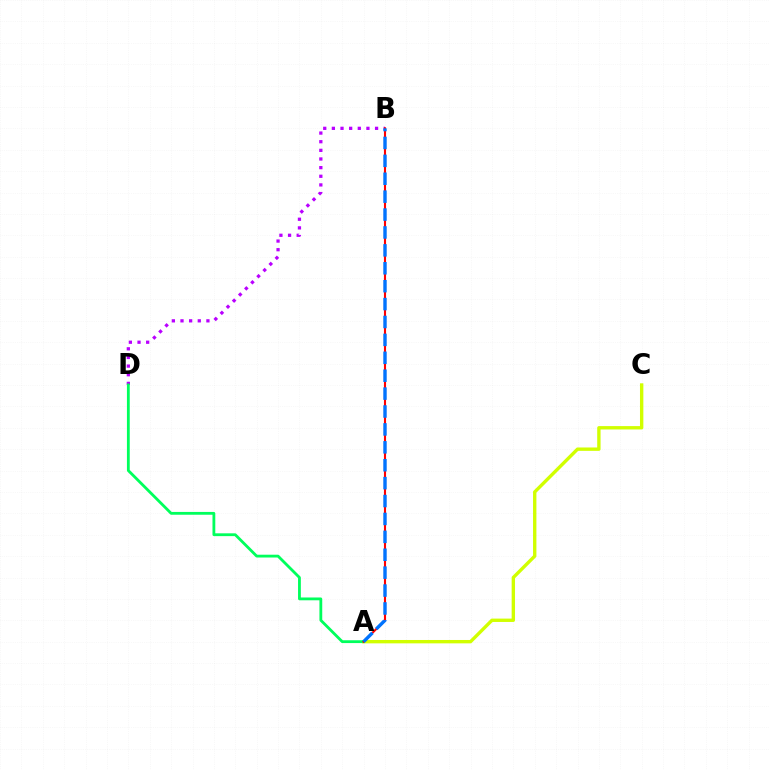{('A', 'C'): [{'color': '#d1ff00', 'line_style': 'solid', 'thickness': 2.43}], ('B', 'D'): [{'color': '#b900ff', 'line_style': 'dotted', 'thickness': 2.35}], ('A', 'D'): [{'color': '#00ff5c', 'line_style': 'solid', 'thickness': 2.02}], ('A', 'B'): [{'color': '#ff0000', 'line_style': 'solid', 'thickness': 1.52}, {'color': '#0074ff', 'line_style': 'dashed', 'thickness': 2.43}]}